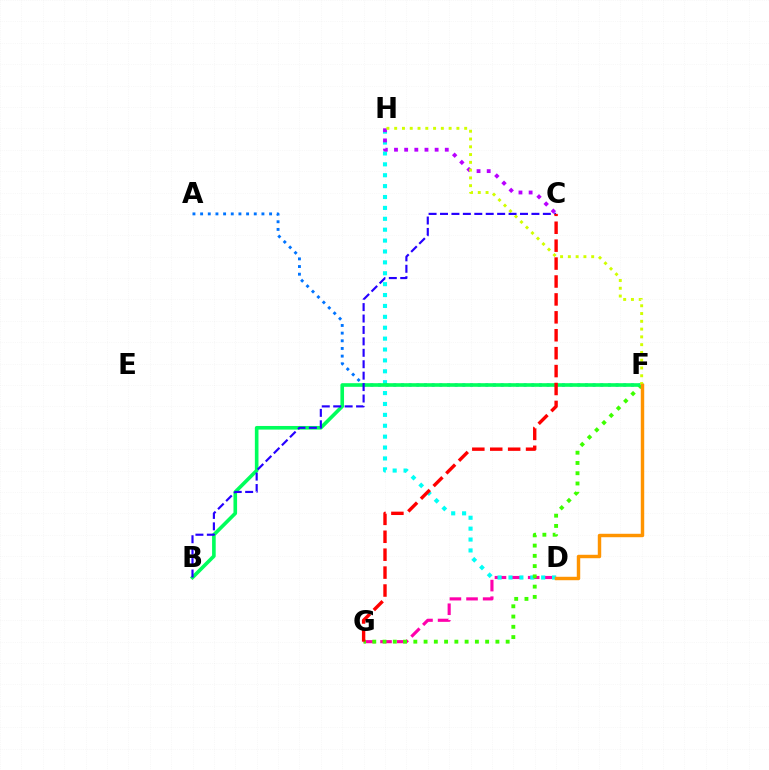{('D', 'G'): [{'color': '#ff00ac', 'line_style': 'dashed', 'thickness': 2.26}], ('D', 'H'): [{'color': '#00fff6', 'line_style': 'dotted', 'thickness': 2.96}], ('F', 'G'): [{'color': '#3dff00', 'line_style': 'dotted', 'thickness': 2.79}], ('A', 'F'): [{'color': '#0074ff', 'line_style': 'dotted', 'thickness': 2.08}], ('B', 'F'): [{'color': '#00ff5c', 'line_style': 'solid', 'thickness': 2.61}], ('C', 'H'): [{'color': '#b900ff', 'line_style': 'dotted', 'thickness': 2.76}], ('F', 'H'): [{'color': '#d1ff00', 'line_style': 'dotted', 'thickness': 2.11}], ('B', 'C'): [{'color': '#2500ff', 'line_style': 'dashed', 'thickness': 1.55}], ('D', 'F'): [{'color': '#ff9400', 'line_style': 'solid', 'thickness': 2.48}], ('C', 'G'): [{'color': '#ff0000', 'line_style': 'dashed', 'thickness': 2.43}]}